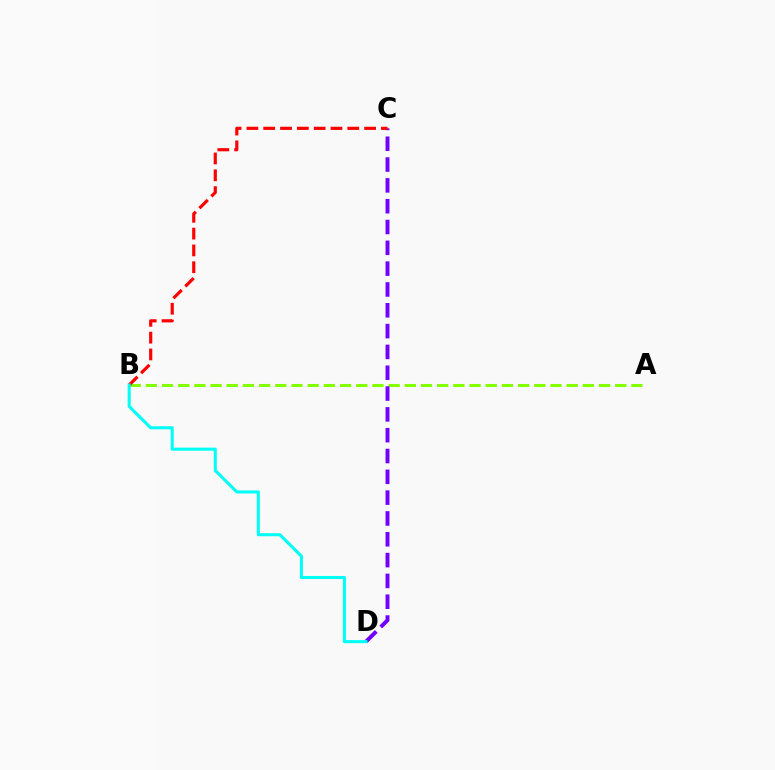{('A', 'B'): [{'color': '#84ff00', 'line_style': 'dashed', 'thickness': 2.2}], ('C', 'D'): [{'color': '#7200ff', 'line_style': 'dashed', 'thickness': 2.83}], ('B', 'C'): [{'color': '#ff0000', 'line_style': 'dashed', 'thickness': 2.28}], ('B', 'D'): [{'color': '#00fff6', 'line_style': 'solid', 'thickness': 2.2}]}